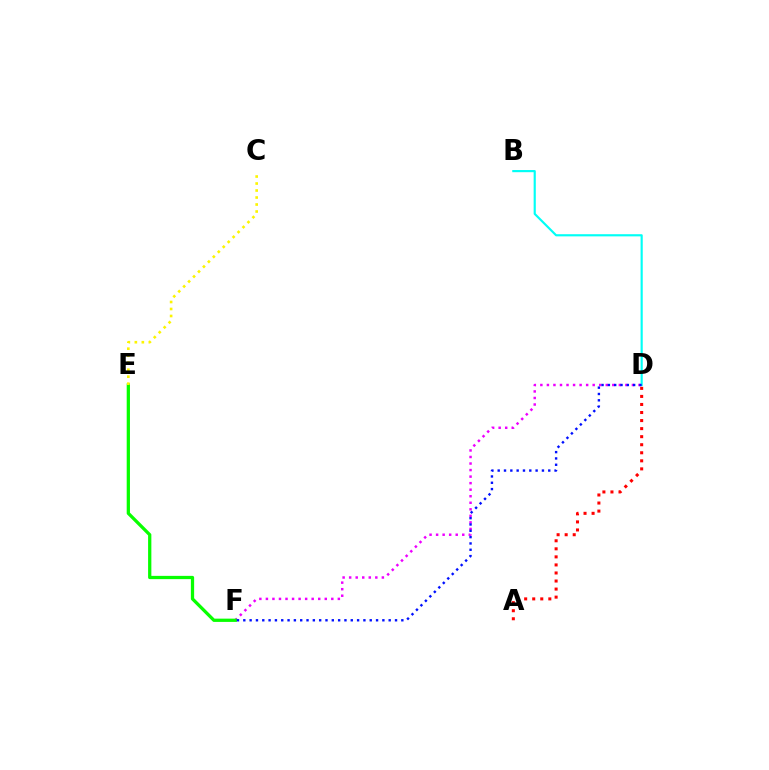{('D', 'F'): [{'color': '#ee00ff', 'line_style': 'dotted', 'thickness': 1.78}, {'color': '#0010ff', 'line_style': 'dotted', 'thickness': 1.72}], ('B', 'D'): [{'color': '#00fff6', 'line_style': 'solid', 'thickness': 1.56}], ('E', 'F'): [{'color': '#08ff00', 'line_style': 'solid', 'thickness': 2.35}], ('C', 'E'): [{'color': '#fcf500', 'line_style': 'dotted', 'thickness': 1.9}], ('A', 'D'): [{'color': '#ff0000', 'line_style': 'dotted', 'thickness': 2.19}]}